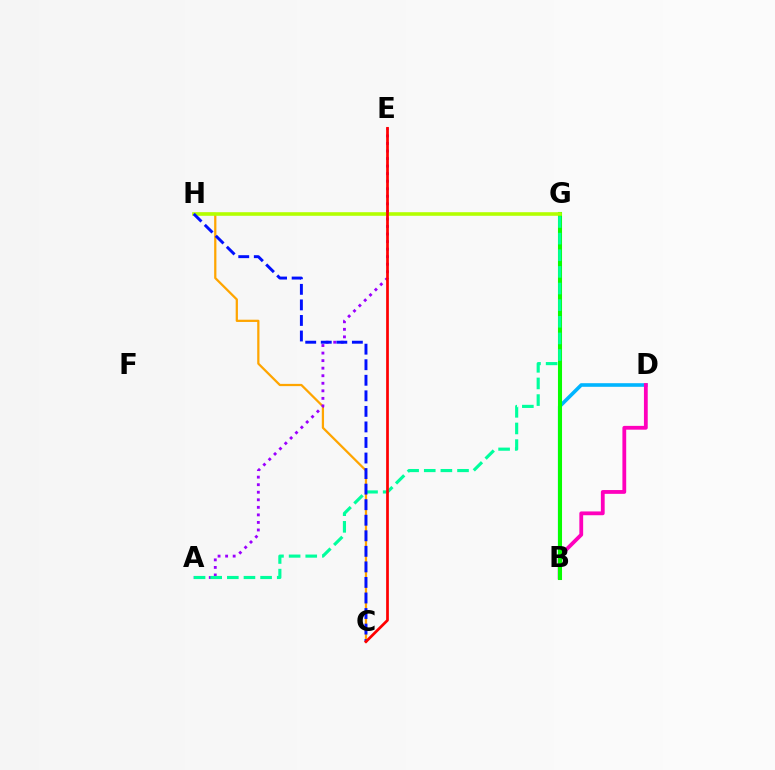{('B', 'D'): [{'color': '#00b5ff', 'line_style': 'solid', 'thickness': 2.6}, {'color': '#ff00bd', 'line_style': 'solid', 'thickness': 2.73}], ('C', 'H'): [{'color': '#ffa500', 'line_style': 'solid', 'thickness': 1.62}, {'color': '#0010ff', 'line_style': 'dashed', 'thickness': 2.11}], ('B', 'G'): [{'color': '#08ff00', 'line_style': 'solid', 'thickness': 2.93}], ('A', 'E'): [{'color': '#9b00ff', 'line_style': 'dotted', 'thickness': 2.05}], ('A', 'G'): [{'color': '#00ff9d', 'line_style': 'dashed', 'thickness': 2.26}], ('G', 'H'): [{'color': '#b3ff00', 'line_style': 'solid', 'thickness': 2.59}], ('C', 'E'): [{'color': '#ff0000', 'line_style': 'solid', 'thickness': 1.96}]}